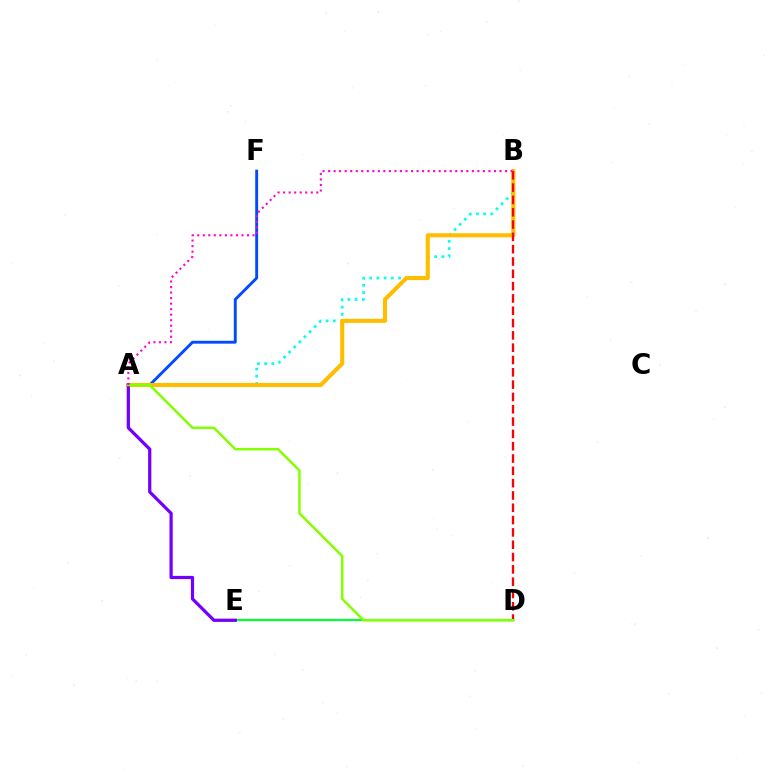{('A', 'F'): [{'color': '#004bff', 'line_style': 'solid', 'thickness': 2.08}], ('D', 'E'): [{'color': '#00ff39', 'line_style': 'solid', 'thickness': 1.56}], ('A', 'B'): [{'color': '#00fff6', 'line_style': 'dotted', 'thickness': 1.96}, {'color': '#ffbd00', 'line_style': 'solid', 'thickness': 2.95}, {'color': '#ff00cf', 'line_style': 'dotted', 'thickness': 1.5}], ('B', 'D'): [{'color': '#ff0000', 'line_style': 'dashed', 'thickness': 1.67}], ('A', 'E'): [{'color': '#7200ff', 'line_style': 'solid', 'thickness': 2.32}], ('A', 'D'): [{'color': '#84ff00', 'line_style': 'solid', 'thickness': 1.81}]}